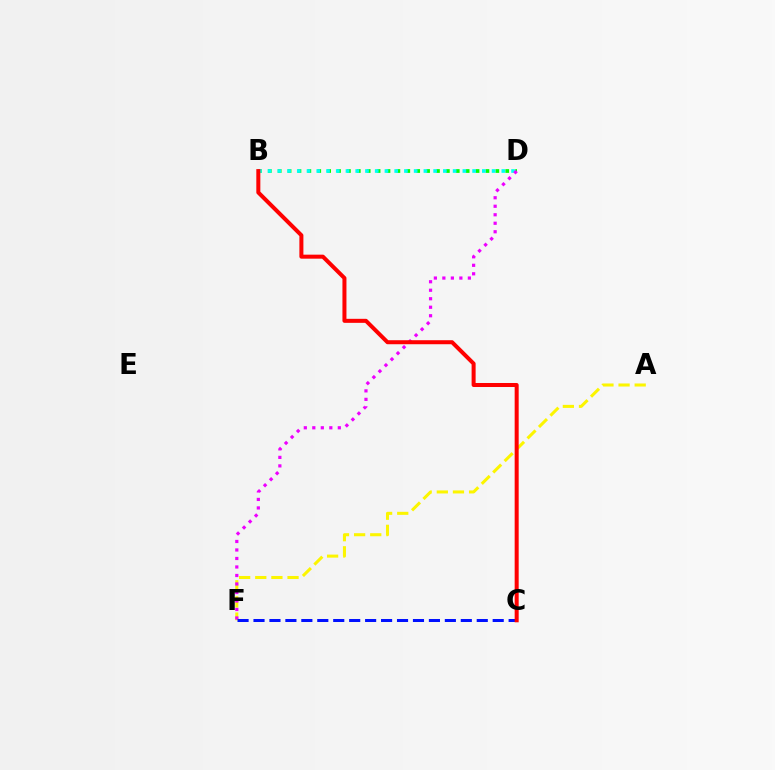{('B', 'D'): [{'color': '#08ff00', 'line_style': 'dotted', 'thickness': 2.69}, {'color': '#00fff6', 'line_style': 'dotted', 'thickness': 2.65}], ('A', 'F'): [{'color': '#fcf500', 'line_style': 'dashed', 'thickness': 2.19}], ('D', 'F'): [{'color': '#ee00ff', 'line_style': 'dotted', 'thickness': 2.31}], ('C', 'F'): [{'color': '#0010ff', 'line_style': 'dashed', 'thickness': 2.17}], ('B', 'C'): [{'color': '#ff0000', 'line_style': 'solid', 'thickness': 2.89}]}